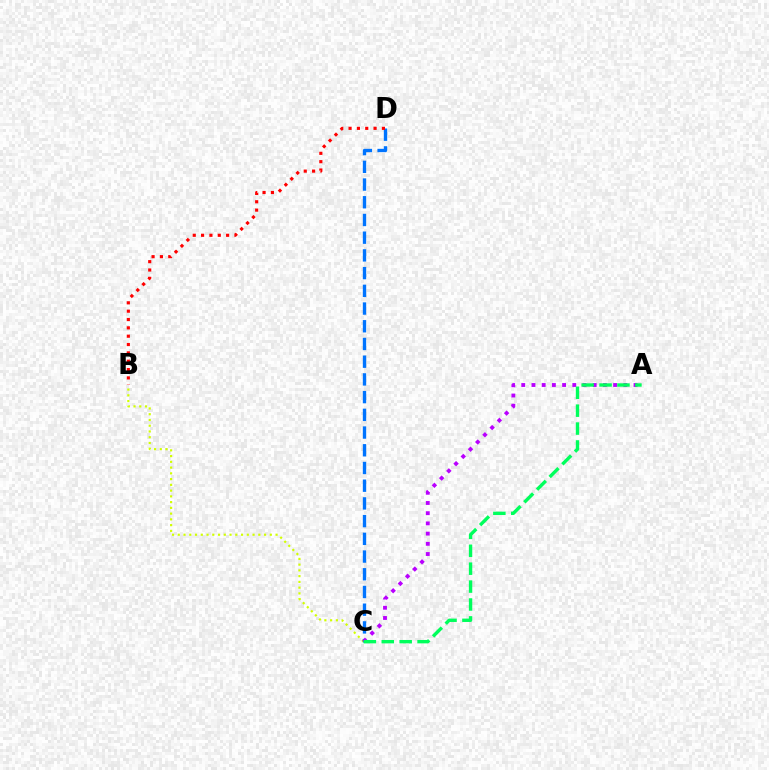{('B', 'C'): [{'color': '#d1ff00', 'line_style': 'dotted', 'thickness': 1.56}], ('C', 'D'): [{'color': '#0074ff', 'line_style': 'dashed', 'thickness': 2.41}], ('A', 'C'): [{'color': '#b900ff', 'line_style': 'dotted', 'thickness': 2.77}, {'color': '#00ff5c', 'line_style': 'dashed', 'thickness': 2.43}], ('B', 'D'): [{'color': '#ff0000', 'line_style': 'dotted', 'thickness': 2.27}]}